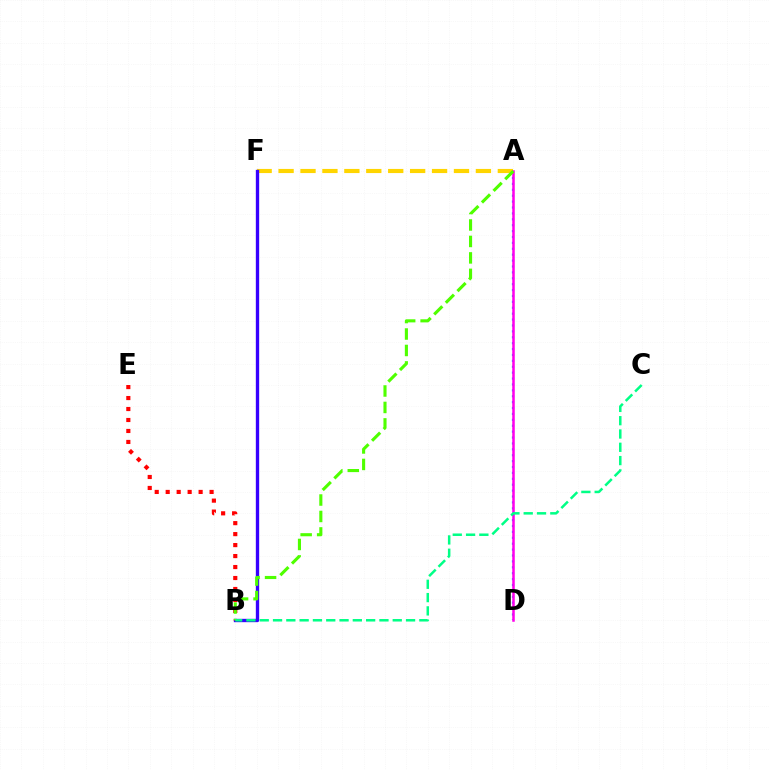{('A', 'D'): [{'color': '#009eff', 'line_style': 'dotted', 'thickness': 1.6}, {'color': '#ff00ed', 'line_style': 'solid', 'thickness': 1.82}], ('A', 'F'): [{'color': '#ffd500', 'line_style': 'dashed', 'thickness': 2.98}], ('B', 'F'): [{'color': '#3700ff', 'line_style': 'solid', 'thickness': 2.41}], ('B', 'E'): [{'color': '#ff0000', 'line_style': 'dotted', 'thickness': 2.98}], ('A', 'B'): [{'color': '#4fff00', 'line_style': 'dashed', 'thickness': 2.24}], ('B', 'C'): [{'color': '#00ff86', 'line_style': 'dashed', 'thickness': 1.81}]}